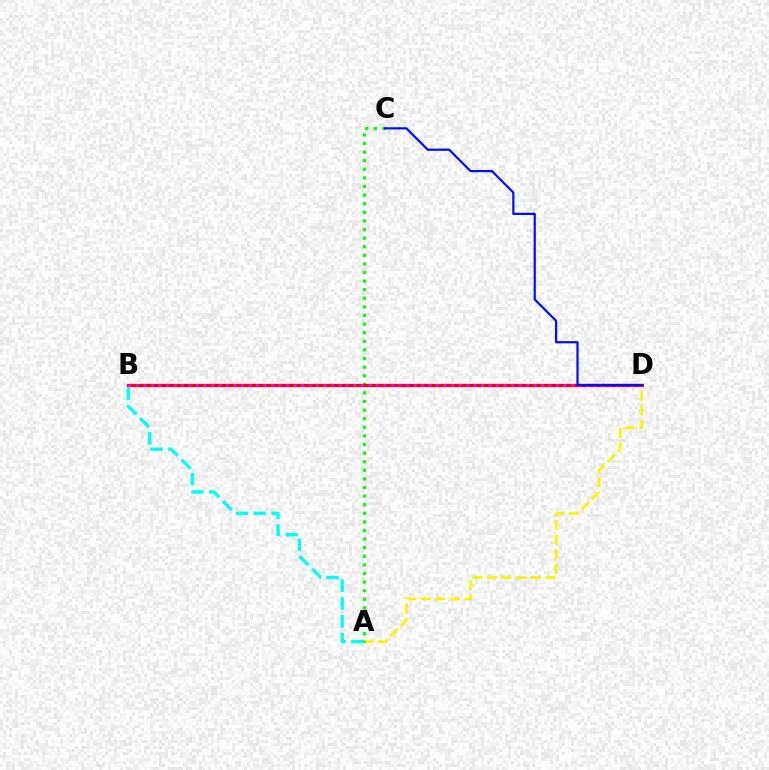{('A', 'B'): [{'color': '#00fff6', 'line_style': 'dashed', 'thickness': 2.42}], ('A', 'D'): [{'color': '#fcf500', 'line_style': 'dashed', 'thickness': 1.98}], ('A', 'C'): [{'color': '#08ff00', 'line_style': 'dotted', 'thickness': 2.34}], ('B', 'D'): [{'color': '#ff0000', 'line_style': 'solid', 'thickness': 2.3}, {'color': '#ee00ff', 'line_style': 'dotted', 'thickness': 2.04}], ('C', 'D'): [{'color': '#0010ff', 'line_style': 'solid', 'thickness': 1.6}]}